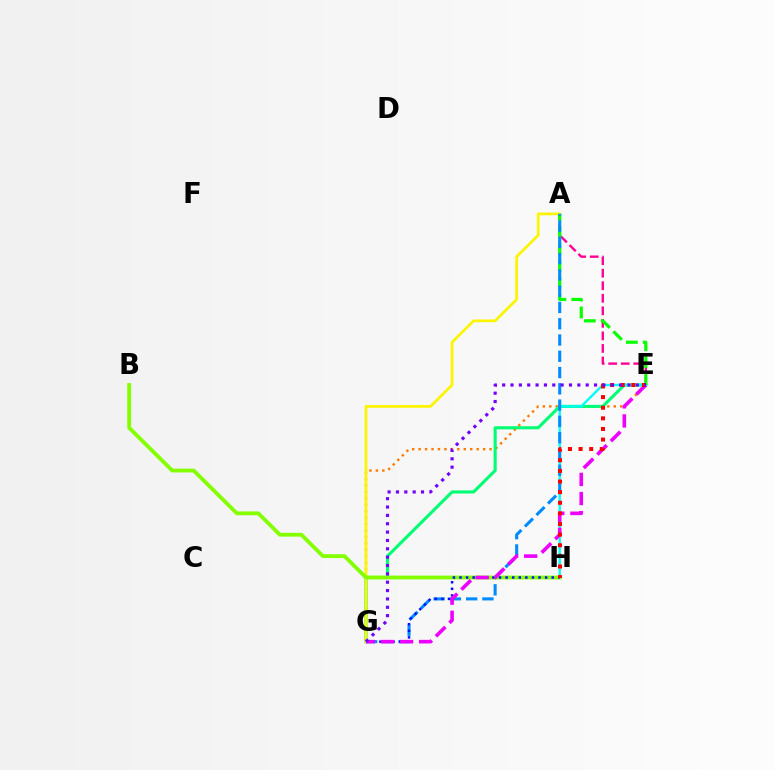{('E', 'G'): [{'color': '#ff7c00', 'line_style': 'dotted', 'thickness': 1.75}, {'color': '#00ff74', 'line_style': 'solid', 'thickness': 2.24}, {'color': '#ee00ff', 'line_style': 'dashed', 'thickness': 2.6}, {'color': '#7200ff', 'line_style': 'dotted', 'thickness': 2.27}], ('A', 'E'): [{'color': '#ff0094', 'line_style': 'dashed', 'thickness': 1.7}, {'color': '#08ff00', 'line_style': 'dashed', 'thickness': 2.3}], ('A', 'G'): [{'color': '#fcf500', 'line_style': 'solid', 'thickness': 1.97}, {'color': '#008cff', 'line_style': 'dashed', 'thickness': 2.21}], ('E', 'H'): [{'color': '#00fff6', 'line_style': 'solid', 'thickness': 1.7}, {'color': '#ff0000', 'line_style': 'dotted', 'thickness': 2.89}], ('B', 'H'): [{'color': '#84ff00', 'line_style': 'solid', 'thickness': 2.75}], ('G', 'H'): [{'color': '#0010ff', 'line_style': 'dotted', 'thickness': 1.79}]}